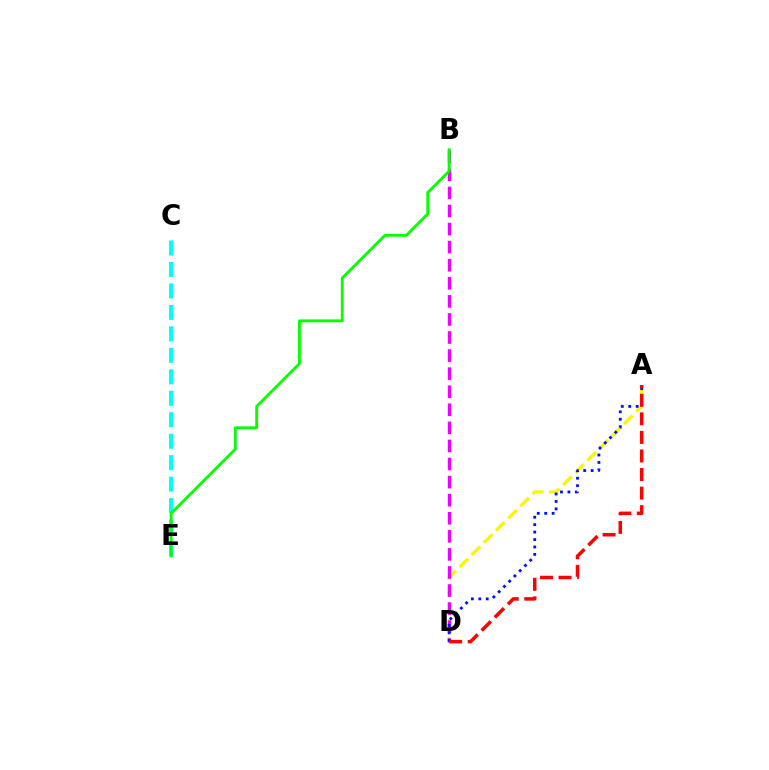{('A', 'D'): [{'color': '#fcf500', 'line_style': 'dashed', 'thickness': 2.34}, {'color': '#0010ff', 'line_style': 'dotted', 'thickness': 2.02}, {'color': '#ff0000', 'line_style': 'dashed', 'thickness': 2.52}], ('B', 'D'): [{'color': '#ee00ff', 'line_style': 'dashed', 'thickness': 2.45}], ('C', 'E'): [{'color': '#00fff6', 'line_style': 'dashed', 'thickness': 2.92}], ('B', 'E'): [{'color': '#08ff00', 'line_style': 'solid', 'thickness': 2.06}]}